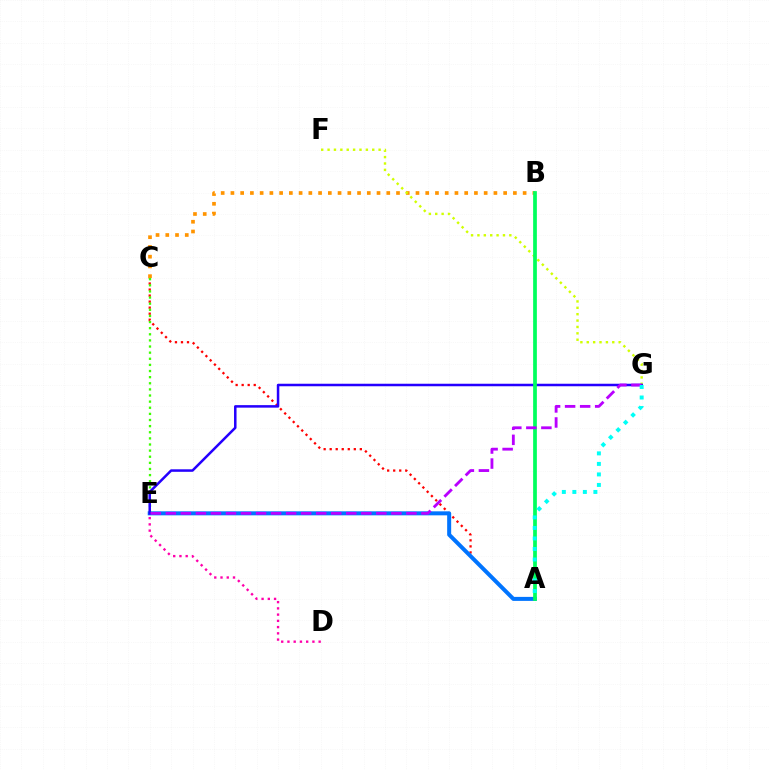{('D', 'E'): [{'color': '#ff00ac', 'line_style': 'dotted', 'thickness': 1.7}], ('B', 'C'): [{'color': '#ff9400', 'line_style': 'dotted', 'thickness': 2.65}], ('A', 'C'): [{'color': '#ff0000', 'line_style': 'dotted', 'thickness': 1.64}], ('A', 'E'): [{'color': '#0074ff', 'line_style': 'solid', 'thickness': 2.88}], ('C', 'E'): [{'color': '#3dff00', 'line_style': 'dotted', 'thickness': 1.66}], ('F', 'G'): [{'color': '#d1ff00', 'line_style': 'dotted', 'thickness': 1.73}], ('E', 'G'): [{'color': '#2500ff', 'line_style': 'solid', 'thickness': 1.81}, {'color': '#b900ff', 'line_style': 'dashed', 'thickness': 2.04}], ('A', 'B'): [{'color': '#00ff5c', 'line_style': 'solid', 'thickness': 2.68}], ('A', 'G'): [{'color': '#00fff6', 'line_style': 'dotted', 'thickness': 2.86}]}